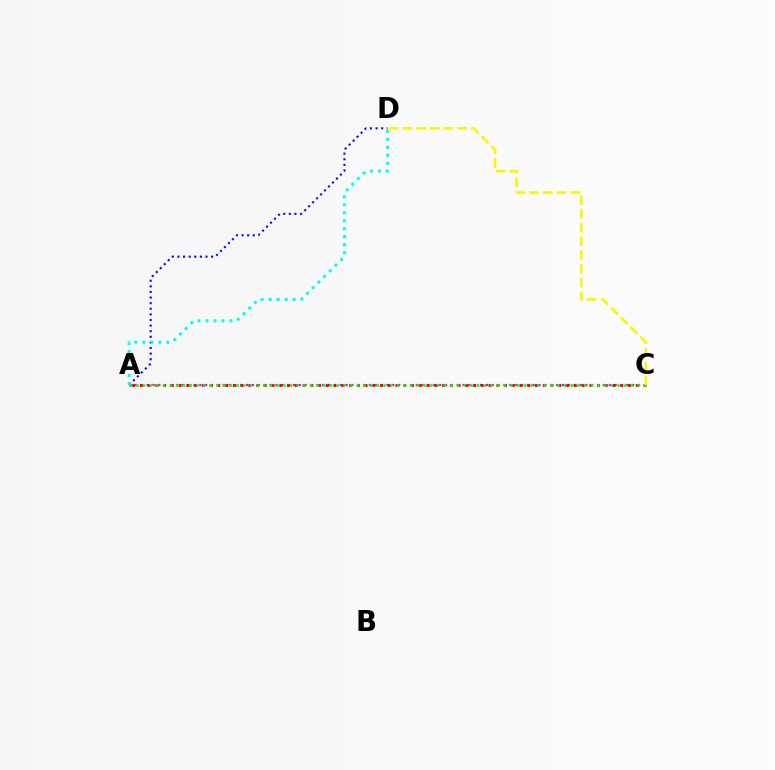{('A', 'D'): [{'color': '#0010ff', 'line_style': 'dotted', 'thickness': 1.52}, {'color': '#00fff6', 'line_style': 'dotted', 'thickness': 2.17}], ('A', 'C'): [{'color': '#ee00ff', 'line_style': 'dotted', 'thickness': 1.59}, {'color': '#ff0000', 'line_style': 'dotted', 'thickness': 2.11}, {'color': '#08ff00', 'line_style': 'dotted', 'thickness': 1.82}], ('C', 'D'): [{'color': '#fcf500', 'line_style': 'dashed', 'thickness': 1.86}]}